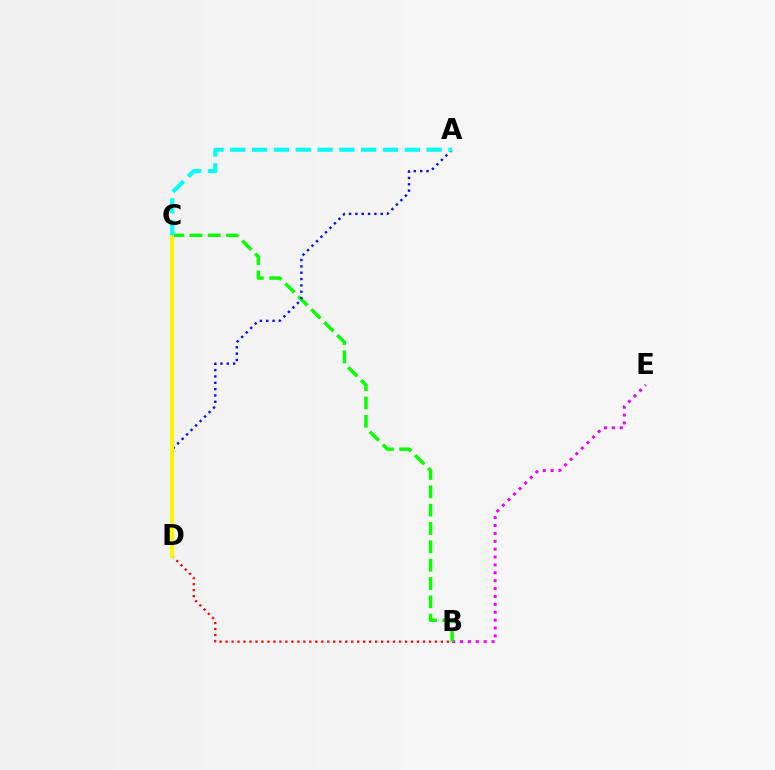{('B', 'E'): [{'color': '#ee00ff', 'line_style': 'dotted', 'thickness': 2.14}], ('B', 'C'): [{'color': '#08ff00', 'line_style': 'dashed', 'thickness': 2.49}], ('A', 'D'): [{'color': '#0010ff', 'line_style': 'dotted', 'thickness': 1.72}], ('B', 'D'): [{'color': '#ff0000', 'line_style': 'dotted', 'thickness': 1.63}], ('C', 'D'): [{'color': '#fcf500', 'line_style': 'solid', 'thickness': 2.85}], ('A', 'C'): [{'color': '#00fff6', 'line_style': 'dashed', 'thickness': 2.96}]}